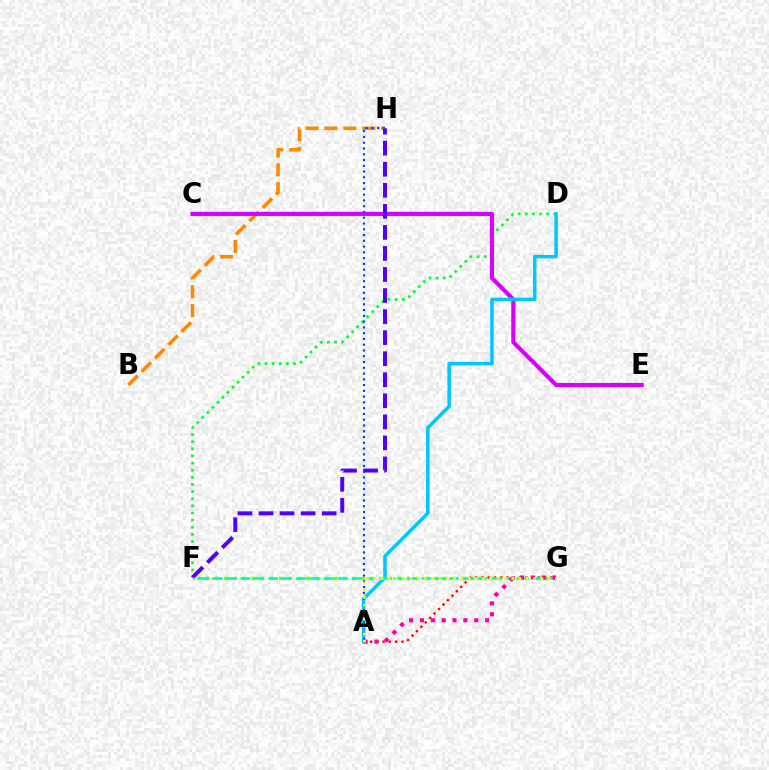{('D', 'F'): [{'color': '#00ff27', 'line_style': 'dotted', 'thickness': 1.94}], ('B', 'H'): [{'color': '#ff8800', 'line_style': 'dashed', 'thickness': 2.56}], ('C', 'E'): [{'color': '#d600ff', 'line_style': 'solid', 'thickness': 2.98}], ('F', 'H'): [{'color': '#4f00ff', 'line_style': 'dashed', 'thickness': 2.86}], ('A', 'D'): [{'color': '#00c7ff', 'line_style': 'solid', 'thickness': 2.54}], ('A', 'G'): [{'color': '#ff0000', 'line_style': 'dotted', 'thickness': 1.7}, {'color': '#ff00a0', 'line_style': 'dotted', 'thickness': 2.95}, {'color': '#eeff00', 'line_style': 'dotted', 'thickness': 1.98}], ('F', 'G'): [{'color': '#66ff00', 'line_style': 'dotted', 'thickness': 2.48}, {'color': '#00ffaf', 'line_style': 'dashed', 'thickness': 1.89}], ('A', 'H'): [{'color': '#003fff', 'line_style': 'dotted', 'thickness': 1.57}]}